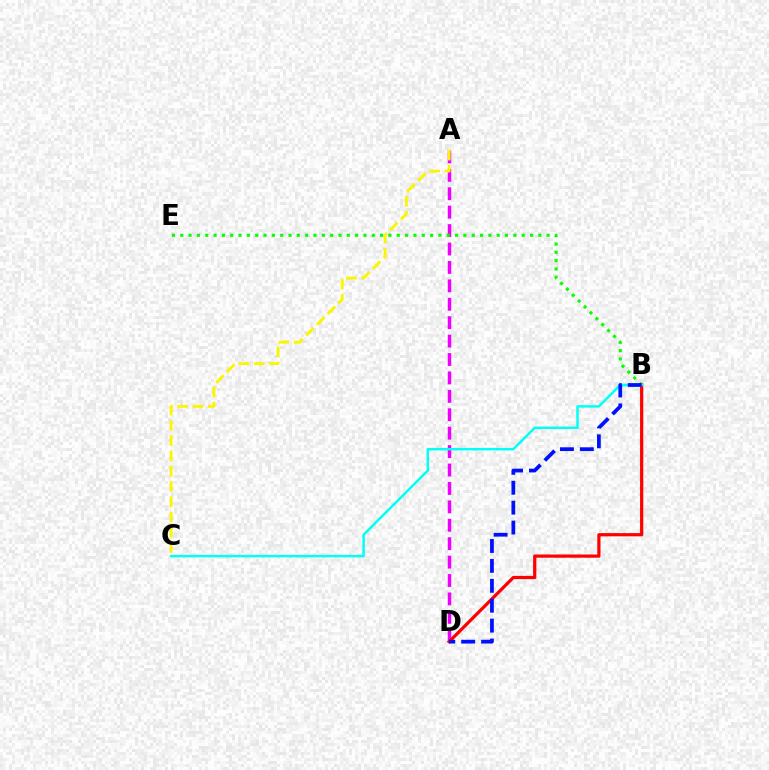{('A', 'D'): [{'color': '#ee00ff', 'line_style': 'dashed', 'thickness': 2.5}], ('B', 'D'): [{'color': '#ff0000', 'line_style': 'solid', 'thickness': 2.32}, {'color': '#0010ff', 'line_style': 'dashed', 'thickness': 2.7}], ('A', 'C'): [{'color': '#fcf500', 'line_style': 'dashed', 'thickness': 2.07}], ('B', 'E'): [{'color': '#08ff00', 'line_style': 'dotted', 'thickness': 2.26}], ('B', 'C'): [{'color': '#00fff6', 'line_style': 'solid', 'thickness': 1.77}]}